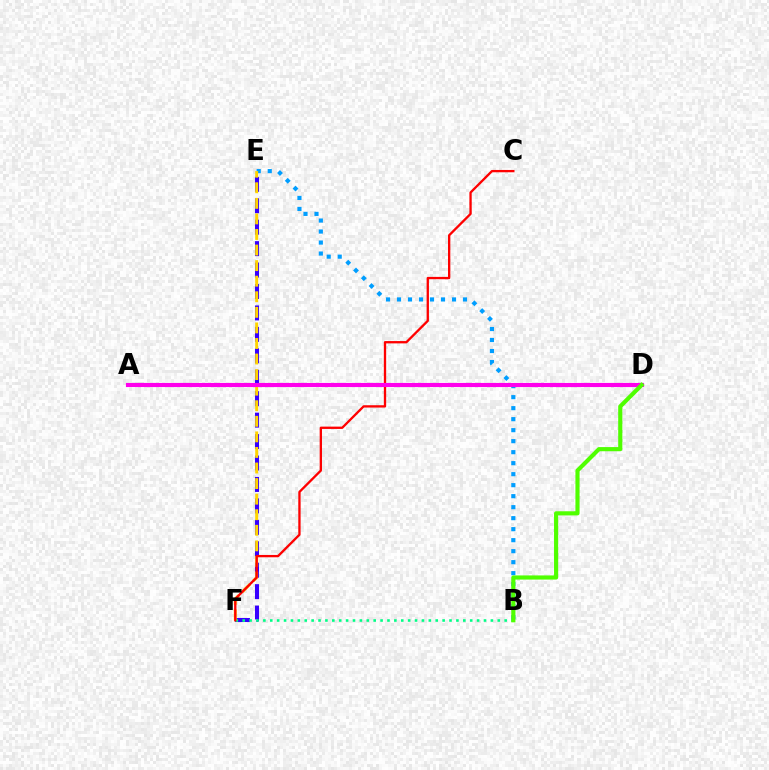{('B', 'E'): [{'color': '#009eff', 'line_style': 'dotted', 'thickness': 2.99}], ('E', 'F'): [{'color': '#3700ff', 'line_style': 'dashed', 'thickness': 2.91}, {'color': '#ffd500', 'line_style': 'dashed', 'thickness': 2.12}], ('B', 'F'): [{'color': '#00ff86', 'line_style': 'dotted', 'thickness': 1.87}], ('C', 'F'): [{'color': '#ff0000', 'line_style': 'solid', 'thickness': 1.67}], ('A', 'D'): [{'color': '#ff00ed', 'line_style': 'solid', 'thickness': 2.97}], ('B', 'D'): [{'color': '#4fff00', 'line_style': 'solid', 'thickness': 2.99}]}